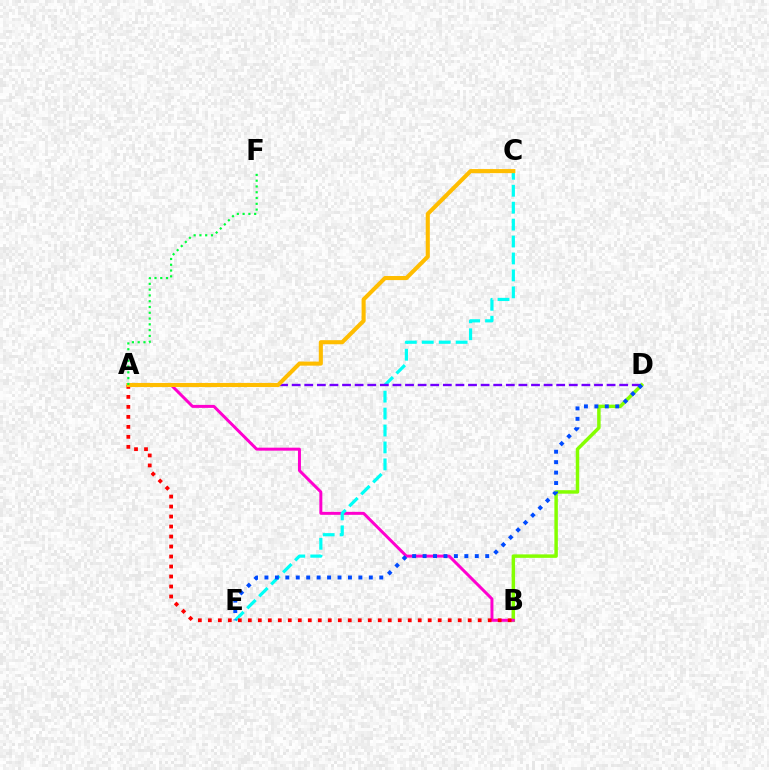{('B', 'D'): [{'color': '#84ff00', 'line_style': 'solid', 'thickness': 2.5}], ('A', 'B'): [{'color': '#ff00cf', 'line_style': 'solid', 'thickness': 2.15}, {'color': '#ff0000', 'line_style': 'dotted', 'thickness': 2.72}], ('C', 'E'): [{'color': '#00fff6', 'line_style': 'dashed', 'thickness': 2.3}], ('A', 'D'): [{'color': '#7200ff', 'line_style': 'dashed', 'thickness': 1.71}], ('A', 'C'): [{'color': '#ffbd00', 'line_style': 'solid', 'thickness': 2.94}], ('D', 'E'): [{'color': '#004bff', 'line_style': 'dotted', 'thickness': 2.84}], ('A', 'F'): [{'color': '#00ff39', 'line_style': 'dotted', 'thickness': 1.57}]}